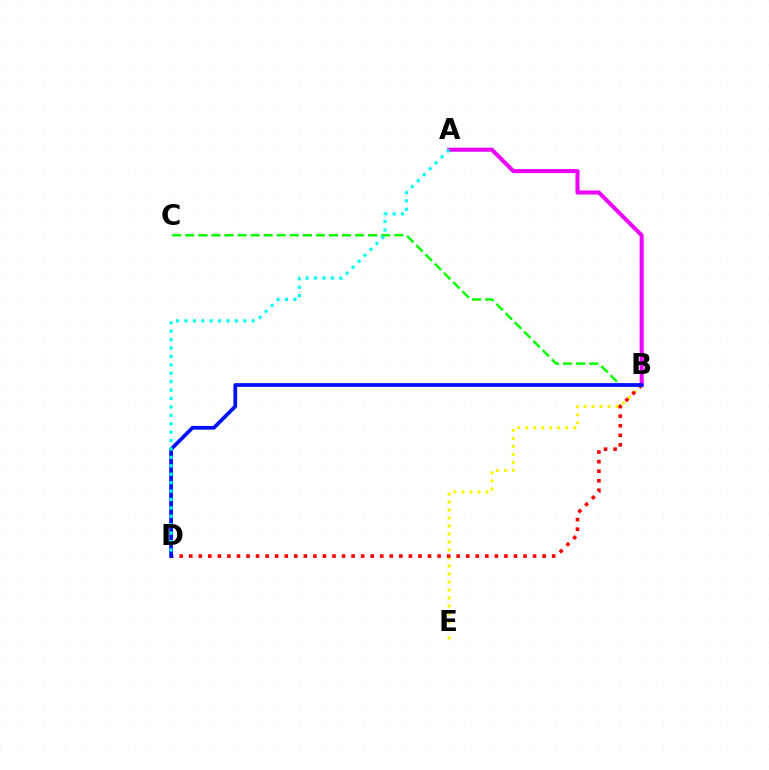{('B', 'E'): [{'color': '#fcf500', 'line_style': 'dotted', 'thickness': 2.17}], ('B', 'D'): [{'color': '#ff0000', 'line_style': 'dotted', 'thickness': 2.6}, {'color': '#0010ff', 'line_style': 'solid', 'thickness': 2.69}], ('B', 'C'): [{'color': '#08ff00', 'line_style': 'dashed', 'thickness': 1.77}], ('A', 'B'): [{'color': '#ee00ff', 'line_style': 'solid', 'thickness': 2.91}], ('A', 'D'): [{'color': '#00fff6', 'line_style': 'dotted', 'thickness': 2.29}]}